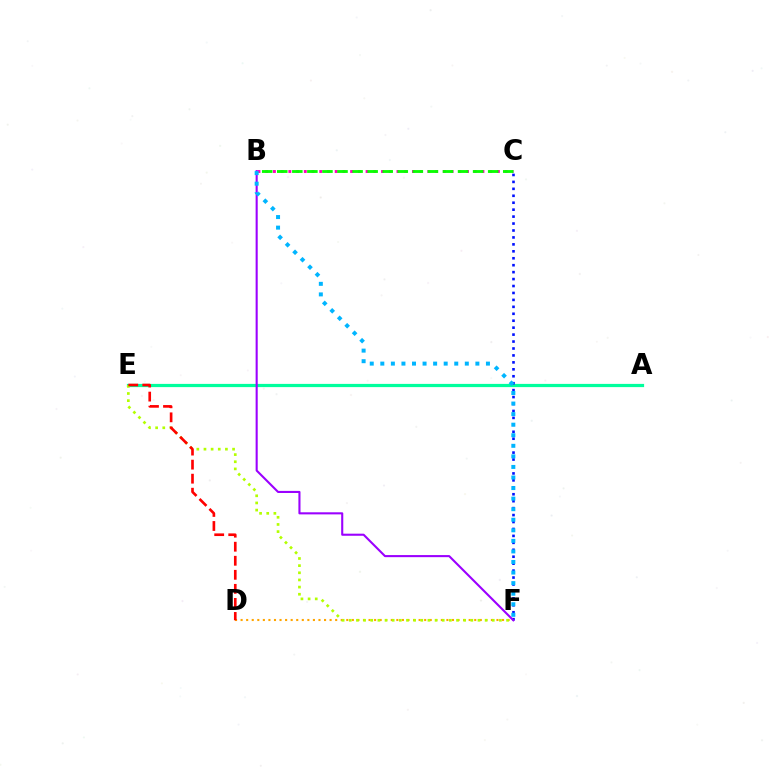{('A', 'E'): [{'color': '#00ff9d', 'line_style': 'solid', 'thickness': 2.32}], ('C', 'F'): [{'color': '#0010ff', 'line_style': 'dotted', 'thickness': 1.89}], ('D', 'F'): [{'color': '#ffa500', 'line_style': 'dotted', 'thickness': 1.51}], ('E', 'F'): [{'color': '#b3ff00', 'line_style': 'dotted', 'thickness': 1.94}], ('B', 'C'): [{'color': '#ff00bd', 'line_style': 'dotted', 'thickness': 2.1}, {'color': '#08ff00', 'line_style': 'dashed', 'thickness': 2.05}], ('B', 'F'): [{'color': '#9b00ff', 'line_style': 'solid', 'thickness': 1.51}, {'color': '#00b5ff', 'line_style': 'dotted', 'thickness': 2.87}], ('D', 'E'): [{'color': '#ff0000', 'line_style': 'dashed', 'thickness': 1.91}]}